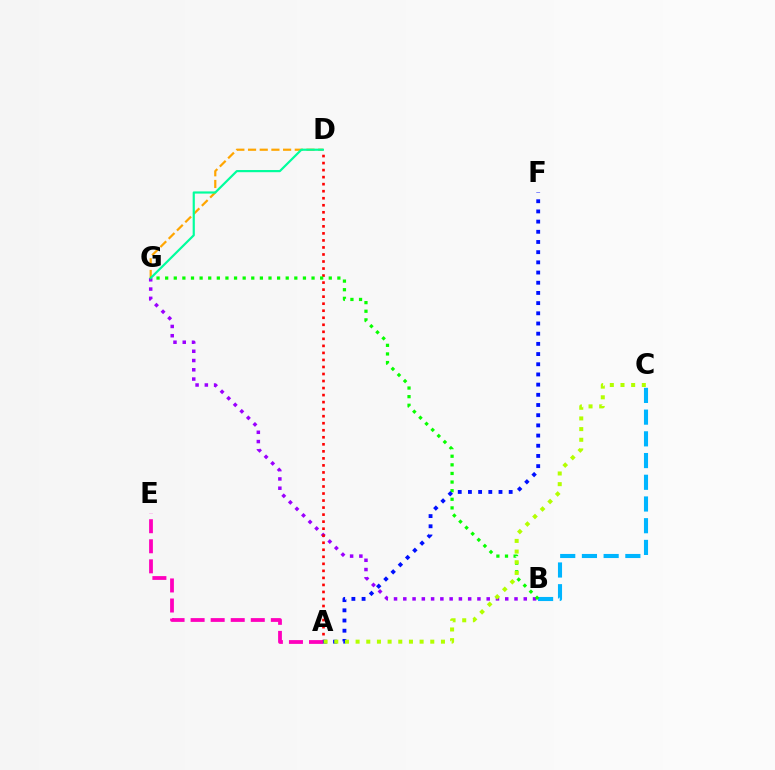{('B', 'G'): [{'color': '#9b00ff', 'line_style': 'dotted', 'thickness': 2.52}, {'color': '#08ff00', 'line_style': 'dotted', 'thickness': 2.34}], ('D', 'G'): [{'color': '#ffa500', 'line_style': 'dashed', 'thickness': 1.59}, {'color': '#00ff9d', 'line_style': 'solid', 'thickness': 1.57}], ('B', 'C'): [{'color': '#00b5ff', 'line_style': 'dashed', 'thickness': 2.95}], ('A', 'D'): [{'color': '#ff0000', 'line_style': 'dotted', 'thickness': 1.91}], ('A', 'E'): [{'color': '#ff00bd', 'line_style': 'dashed', 'thickness': 2.72}], ('A', 'F'): [{'color': '#0010ff', 'line_style': 'dotted', 'thickness': 2.77}], ('A', 'C'): [{'color': '#b3ff00', 'line_style': 'dotted', 'thickness': 2.9}]}